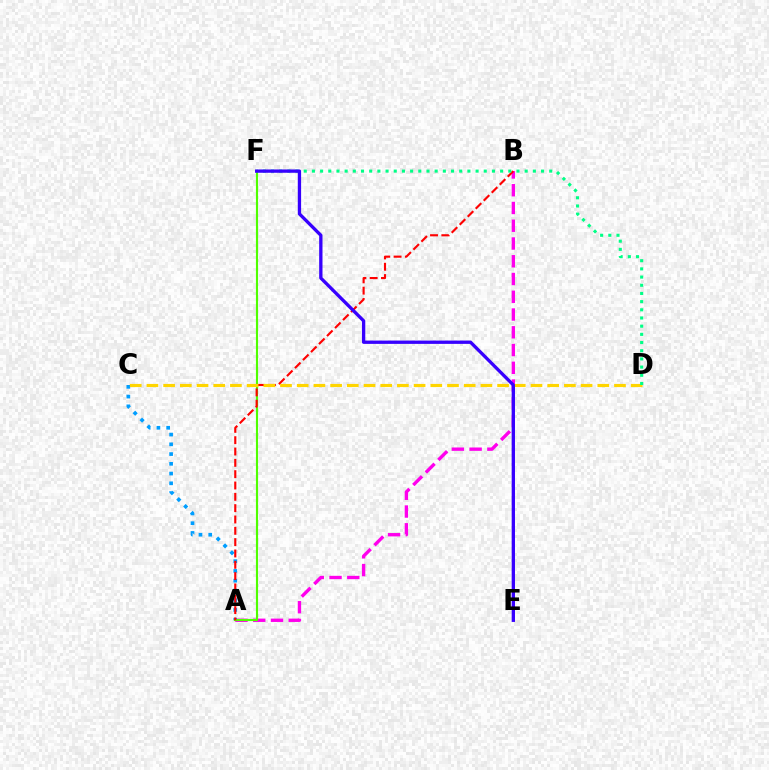{('A', 'B'): [{'color': '#ff00ed', 'line_style': 'dashed', 'thickness': 2.41}, {'color': '#ff0000', 'line_style': 'dashed', 'thickness': 1.54}], ('A', 'C'): [{'color': '#009eff', 'line_style': 'dotted', 'thickness': 2.65}], ('A', 'F'): [{'color': '#4fff00', 'line_style': 'solid', 'thickness': 1.54}], ('C', 'D'): [{'color': '#ffd500', 'line_style': 'dashed', 'thickness': 2.27}], ('D', 'F'): [{'color': '#00ff86', 'line_style': 'dotted', 'thickness': 2.22}], ('E', 'F'): [{'color': '#3700ff', 'line_style': 'solid', 'thickness': 2.39}]}